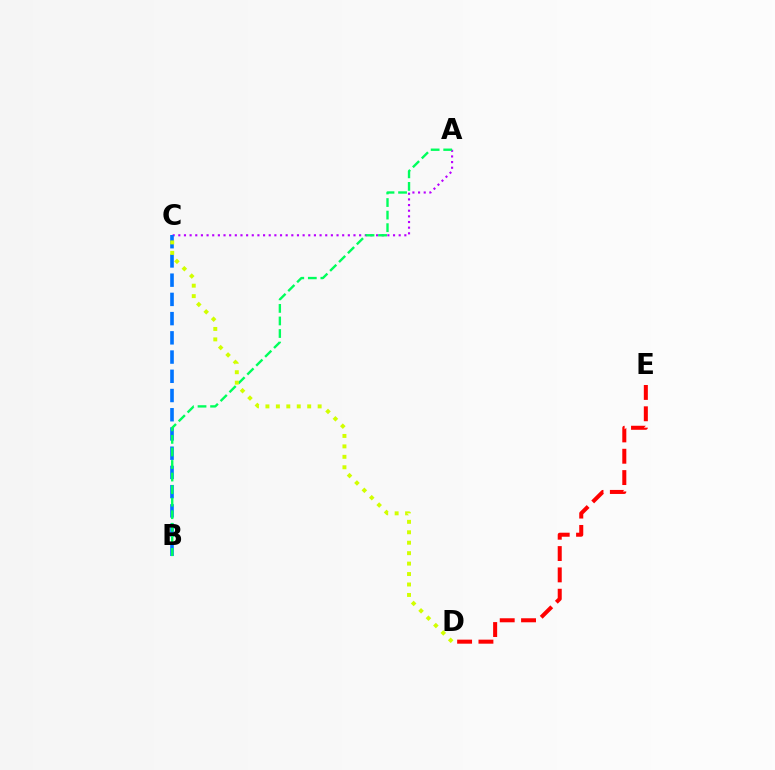{('D', 'E'): [{'color': '#ff0000', 'line_style': 'dashed', 'thickness': 2.9}], ('A', 'C'): [{'color': '#b900ff', 'line_style': 'dotted', 'thickness': 1.54}], ('B', 'C'): [{'color': '#0074ff', 'line_style': 'dashed', 'thickness': 2.61}], ('A', 'B'): [{'color': '#00ff5c', 'line_style': 'dashed', 'thickness': 1.71}], ('C', 'D'): [{'color': '#d1ff00', 'line_style': 'dotted', 'thickness': 2.84}]}